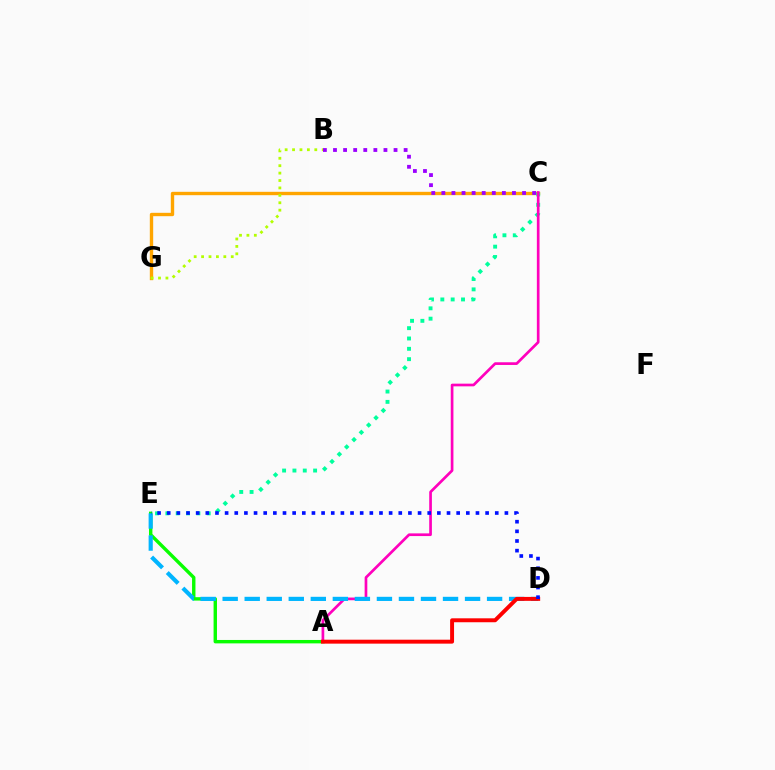{('C', 'G'): [{'color': '#ffa500', 'line_style': 'solid', 'thickness': 2.42}], ('C', 'E'): [{'color': '#00ff9d', 'line_style': 'dotted', 'thickness': 2.81}], ('A', 'E'): [{'color': '#08ff00', 'line_style': 'solid', 'thickness': 2.45}], ('B', 'G'): [{'color': '#b3ff00', 'line_style': 'dotted', 'thickness': 2.01}], ('A', 'C'): [{'color': '#ff00bd', 'line_style': 'solid', 'thickness': 1.94}], ('D', 'E'): [{'color': '#00b5ff', 'line_style': 'dashed', 'thickness': 2.99}, {'color': '#0010ff', 'line_style': 'dotted', 'thickness': 2.62}], ('A', 'D'): [{'color': '#ff0000', 'line_style': 'solid', 'thickness': 2.84}], ('B', 'C'): [{'color': '#9b00ff', 'line_style': 'dotted', 'thickness': 2.74}]}